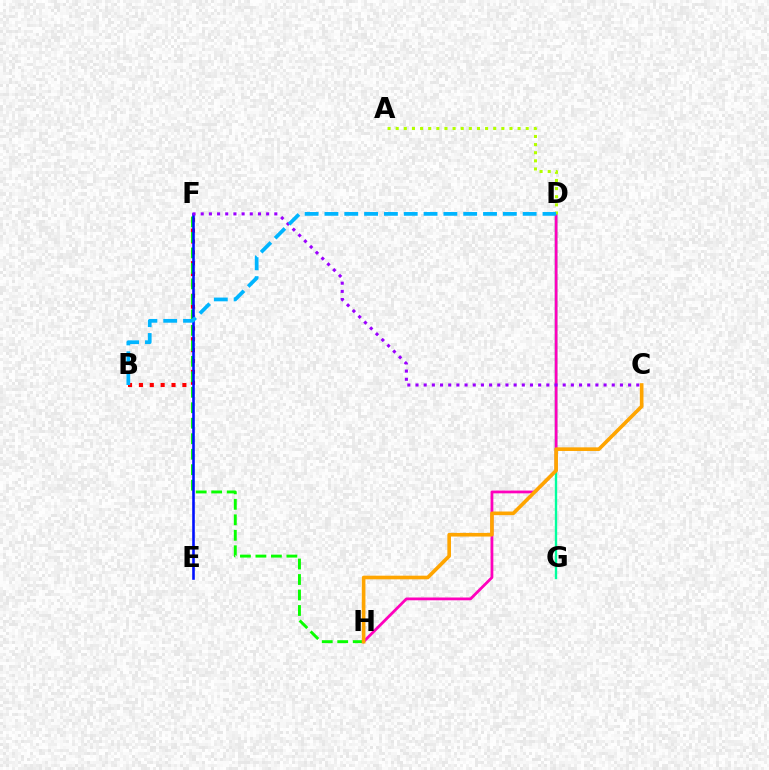{('B', 'F'): [{'color': '#ff0000', 'line_style': 'dotted', 'thickness': 2.95}], ('F', 'H'): [{'color': '#08ff00', 'line_style': 'dashed', 'thickness': 2.1}], ('D', 'G'): [{'color': '#00ff9d', 'line_style': 'solid', 'thickness': 1.7}], ('E', 'F'): [{'color': '#0010ff', 'line_style': 'solid', 'thickness': 1.87}], ('D', 'H'): [{'color': '#ff00bd', 'line_style': 'solid', 'thickness': 2.0}], ('C', 'H'): [{'color': '#ffa500', 'line_style': 'solid', 'thickness': 2.62}], ('A', 'D'): [{'color': '#b3ff00', 'line_style': 'dotted', 'thickness': 2.21}], ('C', 'F'): [{'color': '#9b00ff', 'line_style': 'dotted', 'thickness': 2.22}], ('B', 'D'): [{'color': '#00b5ff', 'line_style': 'dashed', 'thickness': 2.69}]}